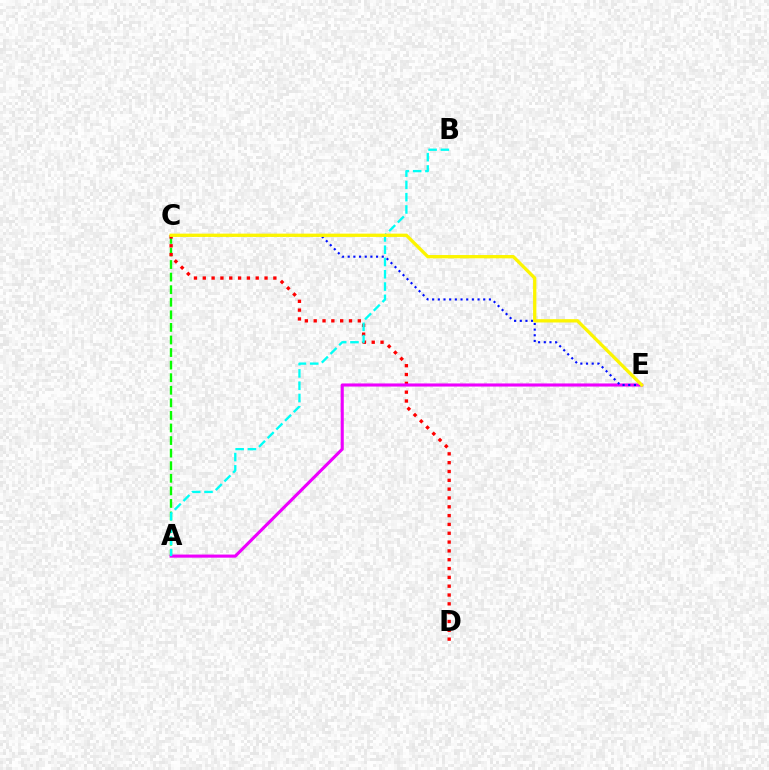{('A', 'C'): [{'color': '#08ff00', 'line_style': 'dashed', 'thickness': 1.71}], ('C', 'D'): [{'color': '#ff0000', 'line_style': 'dotted', 'thickness': 2.4}], ('A', 'E'): [{'color': '#ee00ff', 'line_style': 'solid', 'thickness': 2.23}], ('A', 'B'): [{'color': '#00fff6', 'line_style': 'dashed', 'thickness': 1.67}], ('C', 'E'): [{'color': '#0010ff', 'line_style': 'dotted', 'thickness': 1.54}, {'color': '#fcf500', 'line_style': 'solid', 'thickness': 2.38}]}